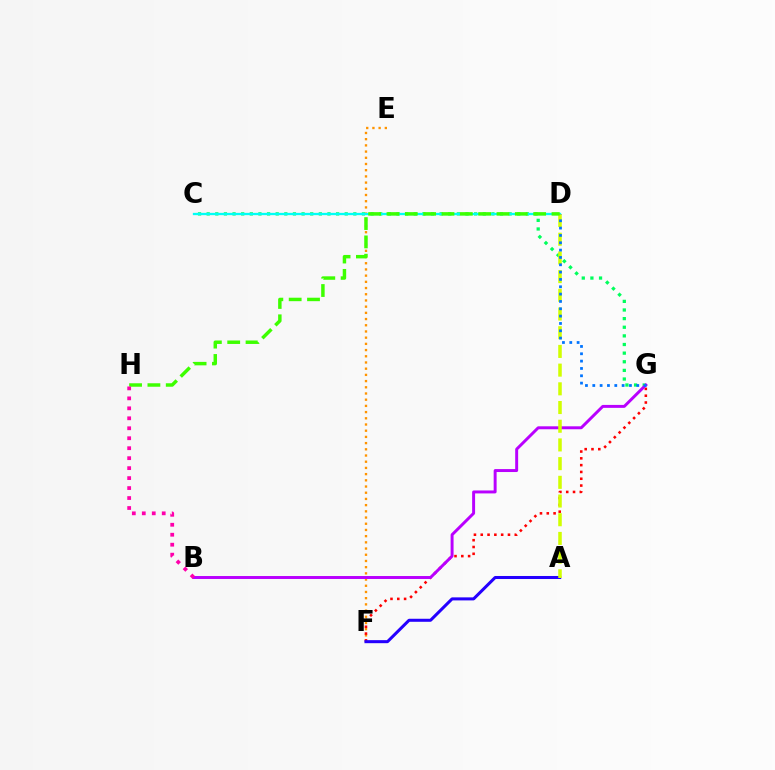{('E', 'F'): [{'color': '#ff9400', 'line_style': 'dotted', 'thickness': 1.69}], ('F', 'G'): [{'color': '#ff0000', 'line_style': 'dotted', 'thickness': 1.85}], ('C', 'G'): [{'color': '#00ff5c', 'line_style': 'dotted', 'thickness': 2.34}], ('B', 'G'): [{'color': '#b900ff', 'line_style': 'solid', 'thickness': 2.12}], ('C', 'D'): [{'color': '#00fff6', 'line_style': 'solid', 'thickness': 1.66}], ('A', 'F'): [{'color': '#2500ff', 'line_style': 'solid', 'thickness': 2.18}], ('A', 'D'): [{'color': '#d1ff00', 'line_style': 'dashed', 'thickness': 2.54}], ('D', 'G'): [{'color': '#0074ff', 'line_style': 'dotted', 'thickness': 1.99}], ('D', 'H'): [{'color': '#3dff00', 'line_style': 'dashed', 'thickness': 2.49}], ('B', 'H'): [{'color': '#ff00ac', 'line_style': 'dotted', 'thickness': 2.71}]}